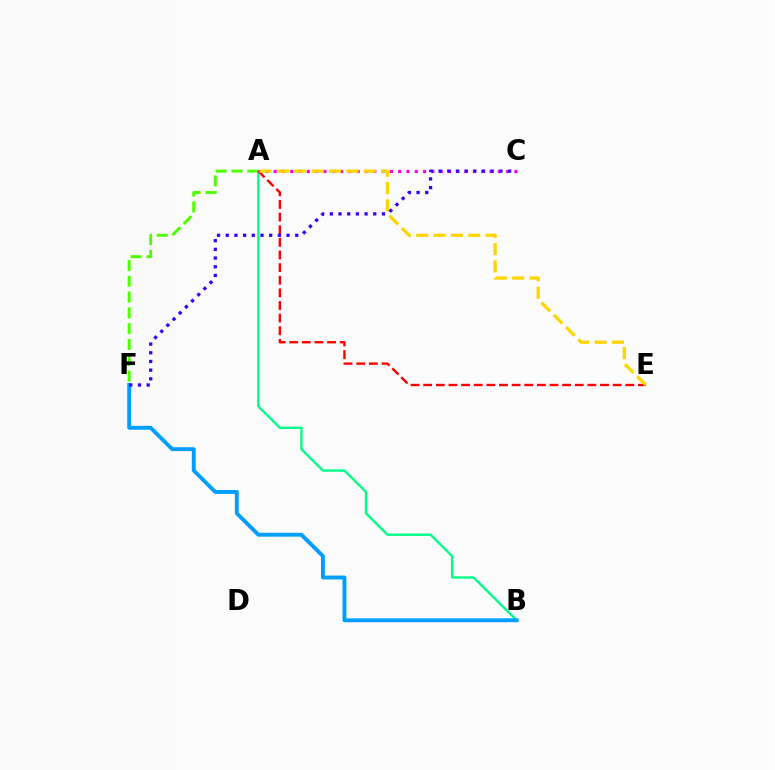{('A', 'F'): [{'color': '#4fff00', 'line_style': 'dashed', 'thickness': 2.15}], ('A', 'B'): [{'color': '#00ff86', 'line_style': 'solid', 'thickness': 1.69}], ('A', 'E'): [{'color': '#ff0000', 'line_style': 'dashed', 'thickness': 1.72}, {'color': '#ffd500', 'line_style': 'dashed', 'thickness': 2.36}], ('A', 'C'): [{'color': '#ff00ed', 'line_style': 'dotted', 'thickness': 2.26}], ('B', 'F'): [{'color': '#009eff', 'line_style': 'solid', 'thickness': 2.8}], ('C', 'F'): [{'color': '#3700ff', 'line_style': 'dotted', 'thickness': 2.36}]}